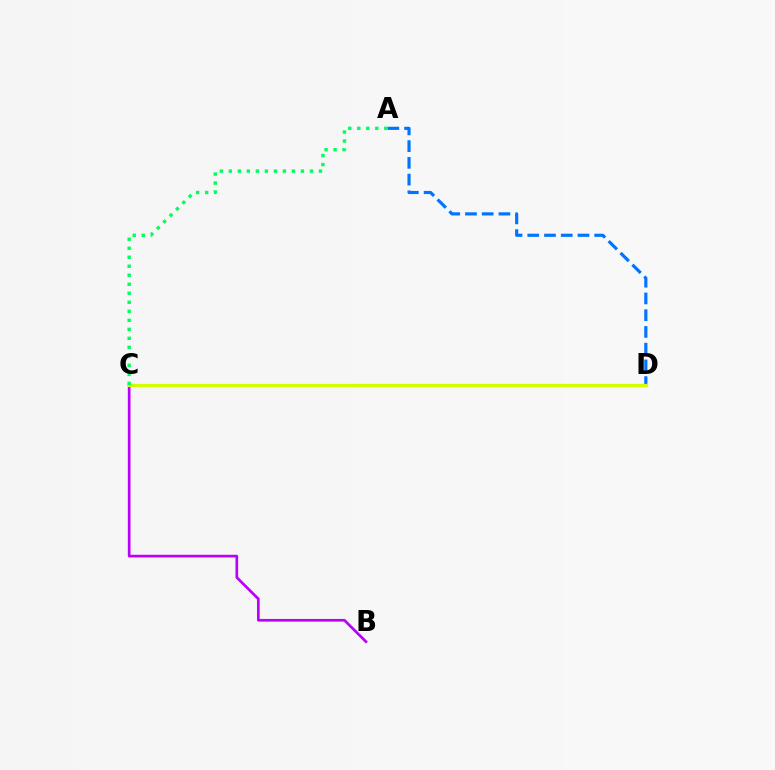{('C', 'D'): [{'color': '#ff0000', 'line_style': 'dotted', 'thickness': 1.88}, {'color': '#d1ff00', 'line_style': 'solid', 'thickness': 2.33}], ('B', 'C'): [{'color': '#b900ff', 'line_style': 'solid', 'thickness': 1.94}], ('A', 'D'): [{'color': '#0074ff', 'line_style': 'dashed', 'thickness': 2.27}], ('A', 'C'): [{'color': '#00ff5c', 'line_style': 'dotted', 'thickness': 2.45}]}